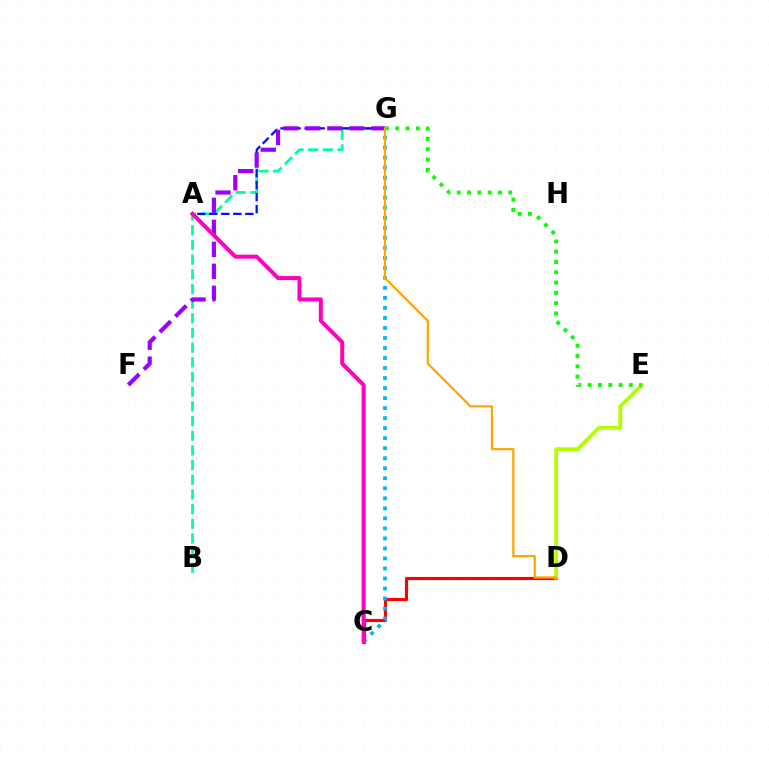{('B', 'G'): [{'color': '#00ff9d', 'line_style': 'dashed', 'thickness': 1.99}], ('A', 'G'): [{'color': '#0010ff', 'line_style': 'dashed', 'thickness': 1.63}], ('C', 'D'): [{'color': '#ff0000', 'line_style': 'solid', 'thickness': 2.27}], ('D', 'E'): [{'color': '#b3ff00', 'line_style': 'solid', 'thickness': 2.77}], ('C', 'G'): [{'color': '#00b5ff', 'line_style': 'dotted', 'thickness': 2.72}], ('F', 'G'): [{'color': '#9b00ff', 'line_style': 'dashed', 'thickness': 2.99}], ('A', 'C'): [{'color': '#ff00bd', 'line_style': 'solid', 'thickness': 2.87}], ('E', 'G'): [{'color': '#08ff00', 'line_style': 'dotted', 'thickness': 2.8}], ('D', 'G'): [{'color': '#ffa500', 'line_style': 'solid', 'thickness': 1.59}]}